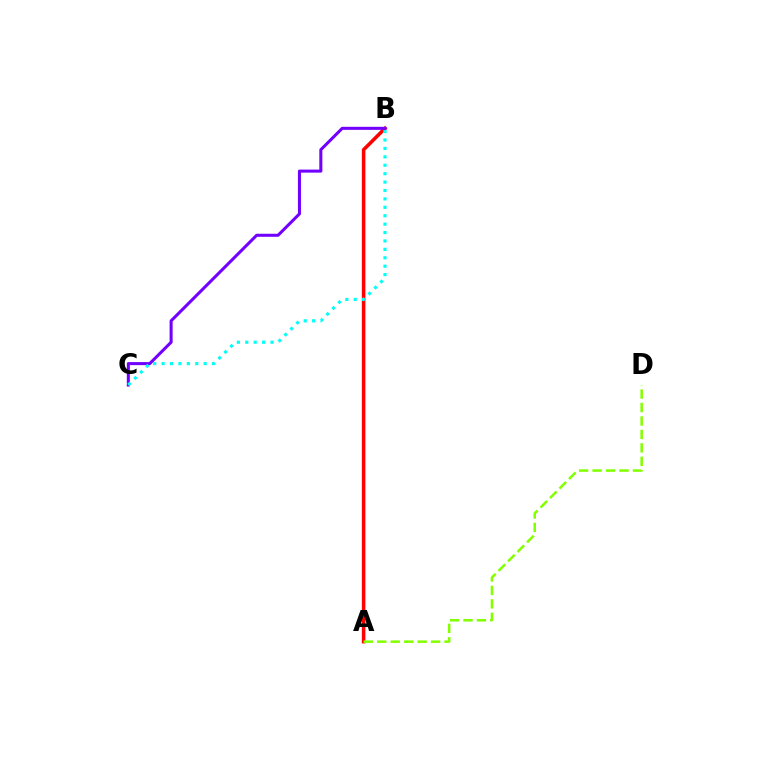{('A', 'B'): [{'color': '#ff0000', 'line_style': 'solid', 'thickness': 2.56}], ('B', 'C'): [{'color': '#7200ff', 'line_style': 'solid', 'thickness': 2.19}, {'color': '#00fff6', 'line_style': 'dotted', 'thickness': 2.29}], ('A', 'D'): [{'color': '#84ff00', 'line_style': 'dashed', 'thickness': 1.83}]}